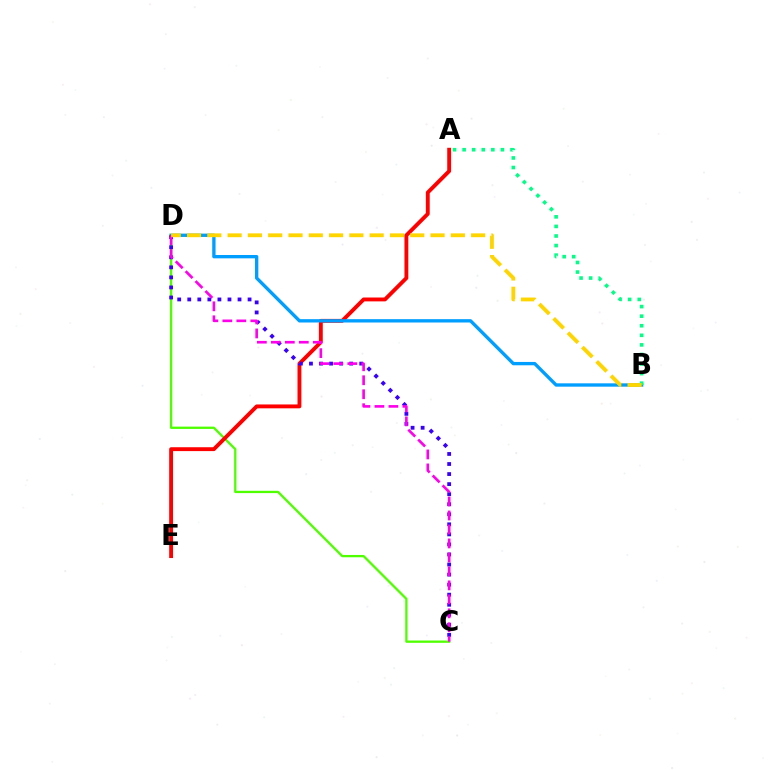{('C', 'D'): [{'color': '#4fff00', 'line_style': 'solid', 'thickness': 1.66}, {'color': '#3700ff', 'line_style': 'dotted', 'thickness': 2.73}, {'color': '#ff00ed', 'line_style': 'dashed', 'thickness': 1.9}], ('A', 'E'): [{'color': '#ff0000', 'line_style': 'solid', 'thickness': 2.79}], ('B', 'D'): [{'color': '#009eff', 'line_style': 'solid', 'thickness': 2.41}, {'color': '#ffd500', 'line_style': 'dashed', 'thickness': 2.76}], ('A', 'B'): [{'color': '#00ff86', 'line_style': 'dotted', 'thickness': 2.6}]}